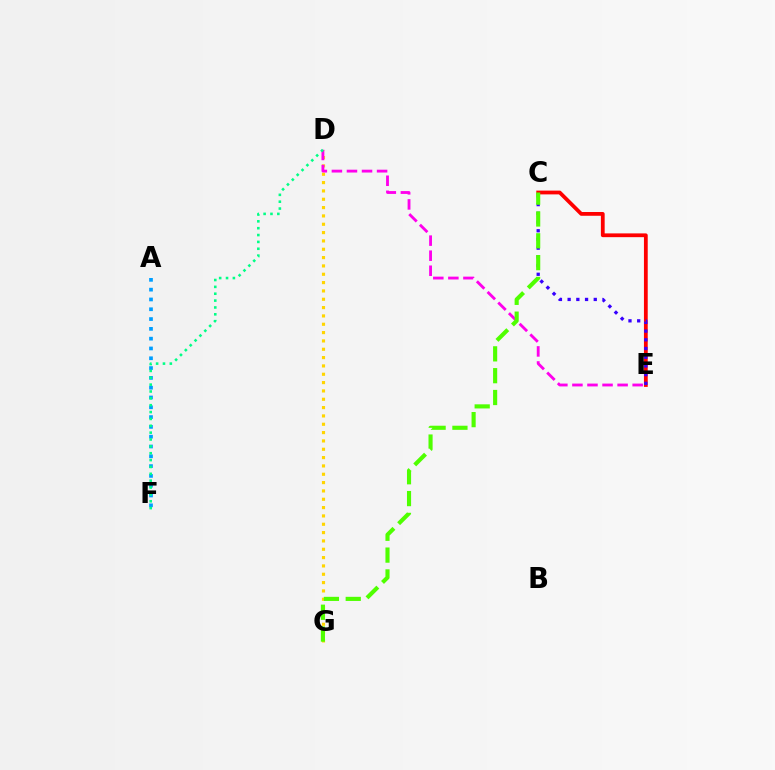{('C', 'E'): [{'color': '#ff0000', 'line_style': 'solid', 'thickness': 2.72}, {'color': '#3700ff', 'line_style': 'dotted', 'thickness': 2.37}], ('D', 'G'): [{'color': '#ffd500', 'line_style': 'dotted', 'thickness': 2.26}], ('D', 'E'): [{'color': '#ff00ed', 'line_style': 'dashed', 'thickness': 2.05}], ('A', 'F'): [{'color': '#009eff', 'line_style': 'dotted', 'thickness': 2.66}], ('D', 'F'): [{'color': '#00ff86', 'line_style': 'dotted', 'thickness': 1.86}], ('C', 'G'): [{'color': '#4fff00', 'line_style': 'dashed', 'thickness': 2.97}]}